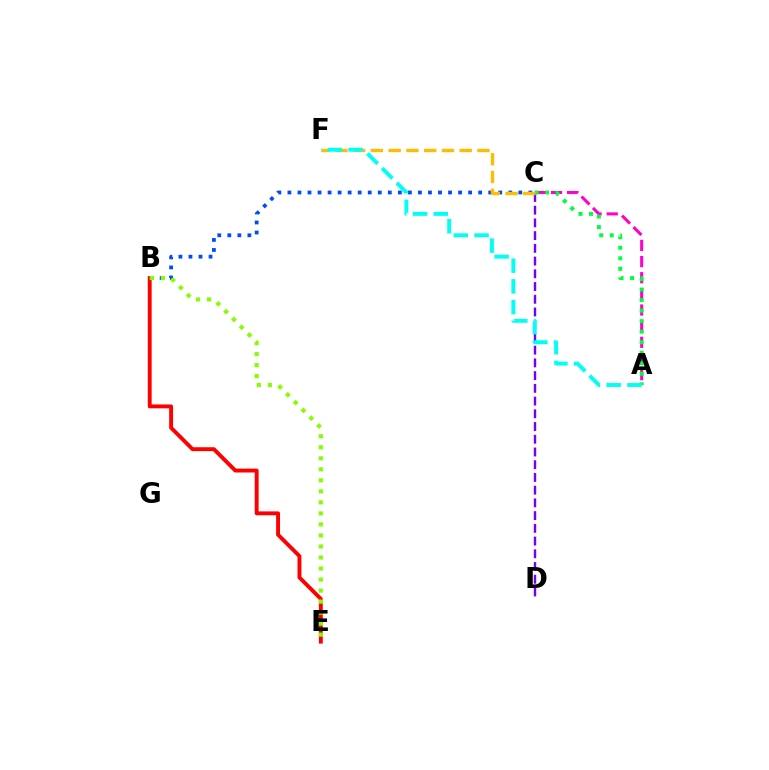{('A', 'C'): [{'color': '#ff00cf', 'line_style': 'dashed', 'thickness': 2.19}, {'color': '#00ff39', 'line_style': 'dotted', 'thickness': 2.86}], ('C', 'D'): [{'color': '#7200ff', 'line_style': 'dashed', 'thickness': 1.73}], ('B', 'E'): [{'color': '#ff0000', 'line_style': 'solid', 'thickness': 2.8}, {'color': '#84ff00', 'line_style': 'dotted', 'thickness': 3.0}], ('B', 'C'): [{'color': '#004bff', 'line_style': 'dotted', 'thickness': 2.73}], ('C', 'F'): [{'color': '#ffbd00', 'line_style': 'dashed', 'thickness': 2.41}], ('A', 'F'): [{'color': '#00fff6', 'line_style': 'dashed', 'thickness': 2.81}]}